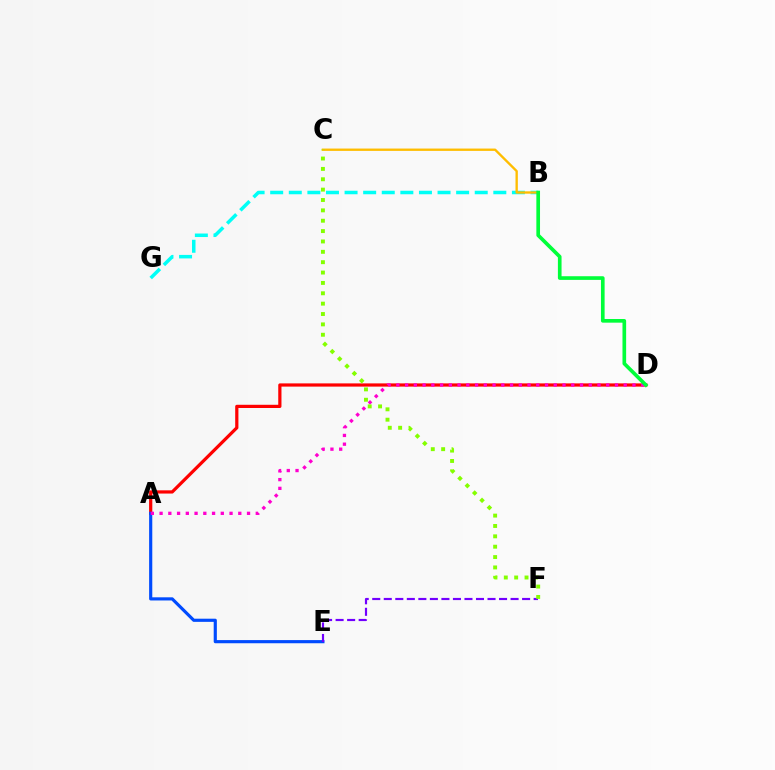{('A', 'D'): [{'color': '#ff0000', 'line_style': 'solid', 'thickness': 2.32}, {'color': '#ff00cf', 'line_style': 'dotted', 'thickness': 2.38}], ('B', 'G'): [{'color': '#00fff6', 'line_style': 'dashed', 'thickness': 2.53}], ('B', 'C'): [{'color': '#ffbd00', 'line_style': 'solid', 'thickness': 1.69}], ('A', 'E'): [{'color': '#004bff', 'line_style': 'solid', 'thickness': 2.27}], ('B', 'D'): [{'color': '#00ff39', 'line_style': 'solid', 'thickness': 2.64}], ('E', 'F'): [{'color': '#7200ff', 'line_style': 'dashed', 'thickness': 1.57}], ('C', 'F'): [{'color': '#84ff00', 'line_style': 'dotted', 'thickness': 2.82}]}